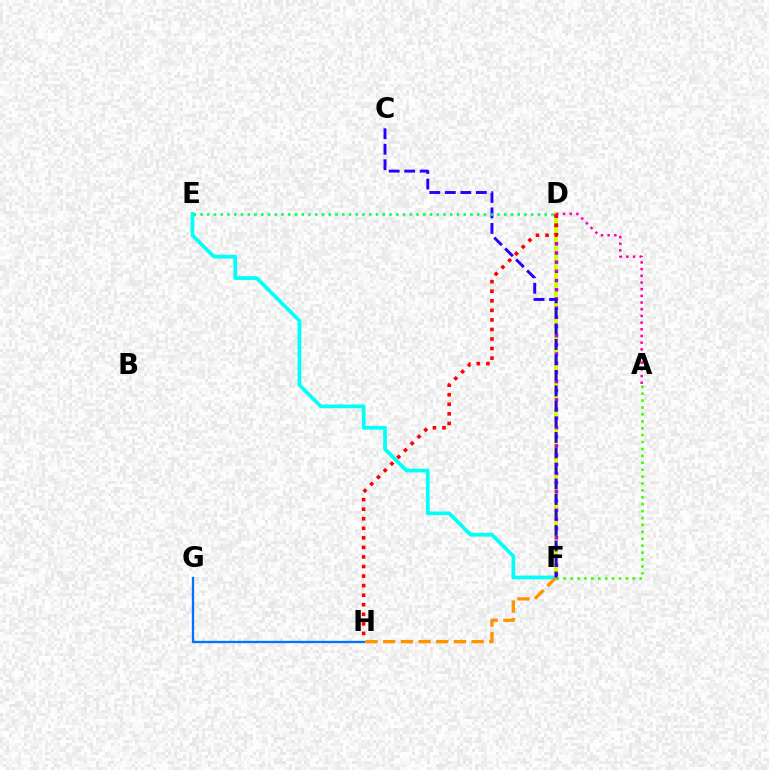{('D', 'F'): [{'color': '#d1ff00', 'line_style': 'solid', 'thickness': 2.88}, {'color': '#b900ff', 'line_style': 'dotted', 'thickness': 2.5}], ('D', 'H'): [{'color': '#ff0000', 'line_style': 'dotted', 'thickness': 2.6}], ('E', 'F'): [{'color': '#00fff6', 'line_style': 'solid', 'thickness': 2.68}], ('A', 'F'): [{'color': '#3dff00', 'line_style': 'dotted', 'thickness': 1.88}], ('A', 'D'): [{'color': '#ff00ac', 'line_style': 'dotted', 'thickness': 1.82}], ('F', 'H'): [{'color': '#ff9400', 'line_style': 'dashed', 'thickness': 2.4}], ('G', 'H'): [{'color': '#0074ff', 'line_style': 'solid', 'thickness': 1.67}], ('C', 'F'): [{'color': '#2500ff', 'line_style': 'dashed', 'thickness': 2.11}], ('D', 'E'): [{'color': '#00ff5c', 'line_style': 'dotted', 'thickness': 1.83}]}